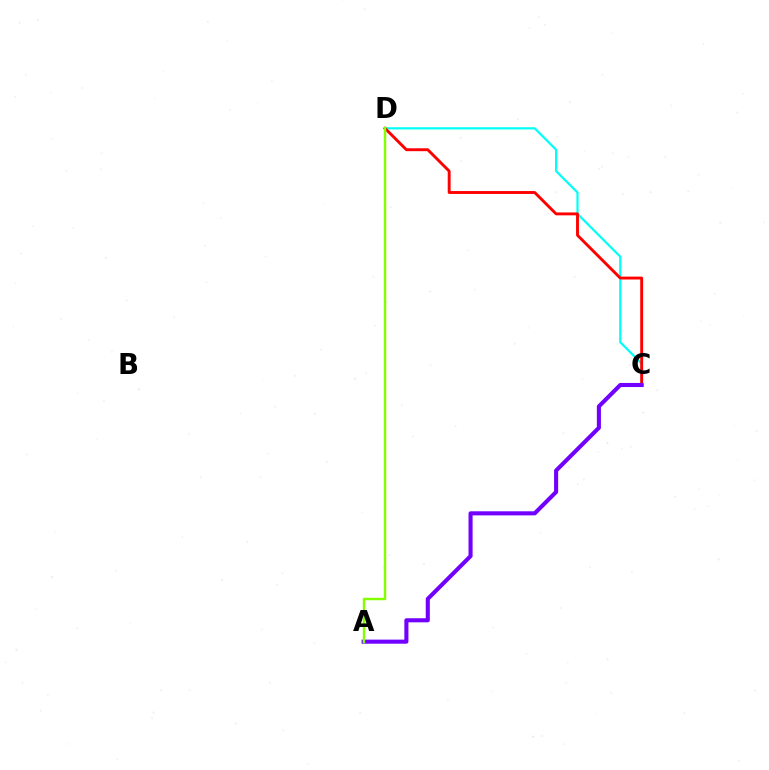{('C', 'D'): [{'color': '#00fff6', 'line_style': 'solid', 'thickness': 1.59}, {'color': '#ff0000', 'line_style': 'solid', 'thickness': 2.08}], ('A', 'C'): [{'color': '#7200ff', 'line_style': 'solid', 'thickness': 2.94}], ('A', 'D'): [{'color': '#84ff00', 'line_style': 'solid', 'thickness': 1.76}]}